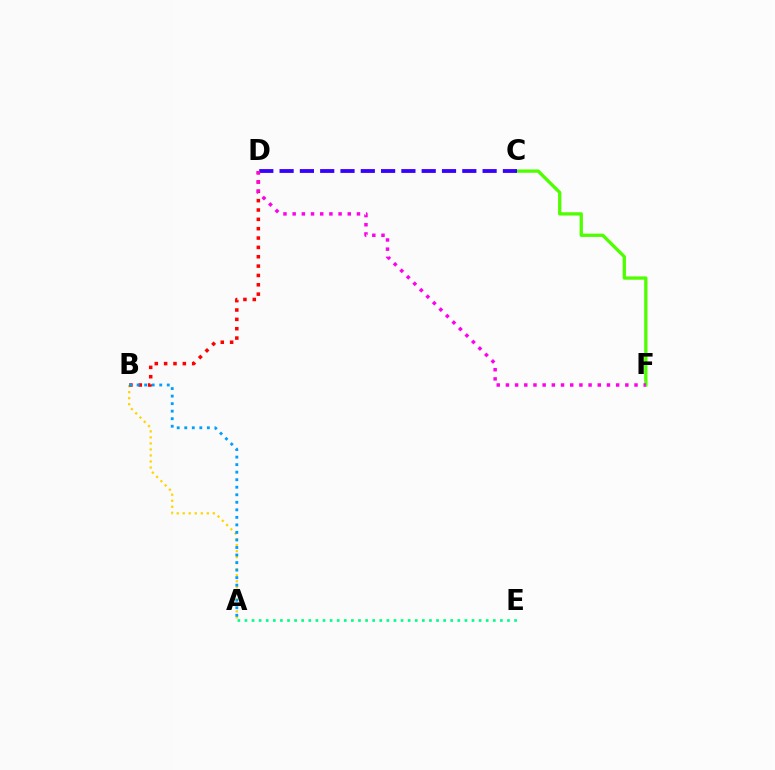{('C', 'F'): [{'color': '#4fff00', 'line_style': 'solid', 'thickness': 2.38}], ('C', 'D'): [{'color': '#3700ff', 'line_style': 'dashed', 'thickness': 2.76}], ('A', 'B'): [{'color': '#ffd500', 'line_style': 'dotted', 'thickness': 1.64}, {'color': '#009eff', 'line_style': 'dotted', 'thickness': 2.05}], ('B', 'D'): [{'color': '#ff0000', 'line_style': 'dotted', 'thickness': 2.54}], ('A', 'E'): [{'color': '#00ff86', 'line_style': 'dotted', 'thickness': 1.93}], ('D', 'F'): [{'color': '#ff00ed', 'line_style': 'dotted', 'thickness': 2.5}]}